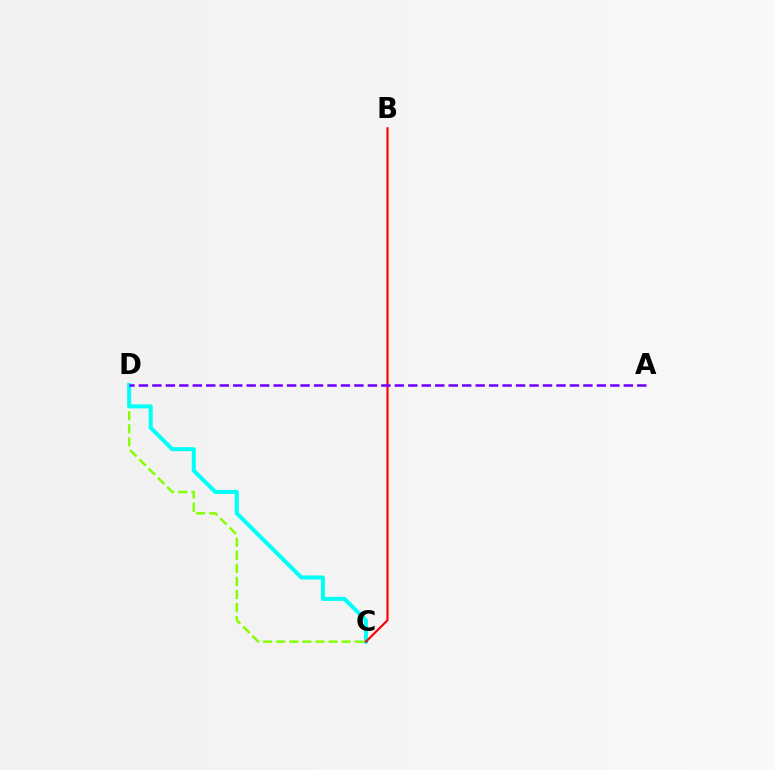{('C', 'D'): [{'color': '#84ff00', 'line_style': 'dashed', 'thickness': 1.78}, {'color': '#00fff6', 'line_style': 'solid', 'thickness': 2.89}], ('B', 'C'): [{'color': '#ff0000', 'line_style': 'solid', 'thickness': 1.55}], ('A', 'D'): [{'color': '#7200ff', 'line_style': 'dashed', 'thickness': 1.83}]}